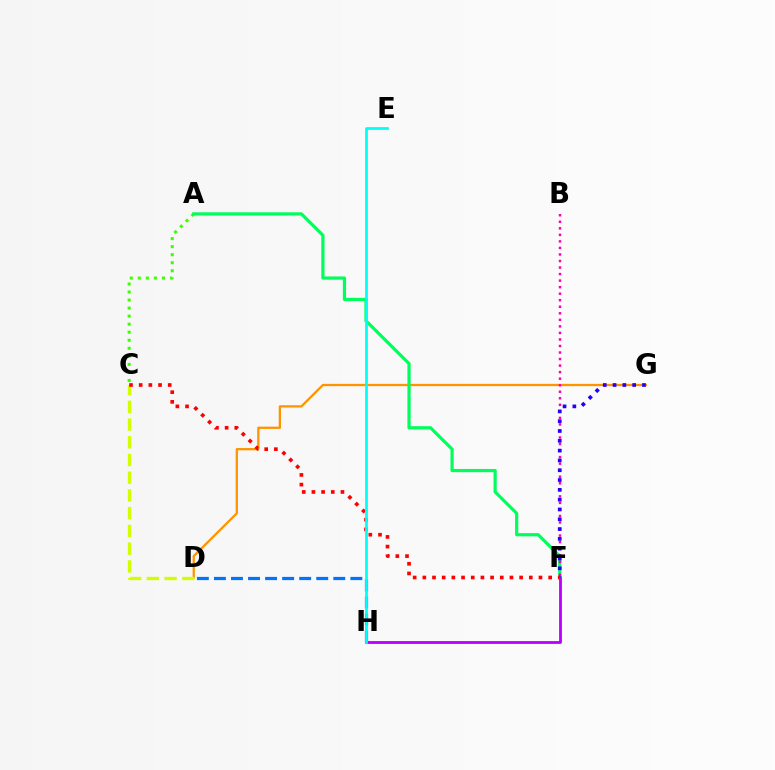{('A', 'C'): [{'color': '#3dff00', 'line_style': 'dotted', 'thickness': 2.18}], ('D', 'G'): [{'color': '#ff9400', 'line_style': 'solid', 'thickness': 1.64}], ('A', 'F'): [{'color': '#00ff5c', 'line_style': 'solid', 'thickness': 2.31}], ('B', 'F'): [{'color': '#ff00ac', 'line_style': 'dotted', 'thickness': 1.78}], ('F', 'G'): [{'color': '#2500ff', 'line_style': 'dotted', 'thickness': 2.66}], ('D', 'H'): [{'color': '#0074ff', 'line_style': 'dashed', 'thickness': 2.32}], ('C', 'D'): [{'color': '#d1ff00', 'line_style': 'dashed', 'thickness': 2.41}], ('C', 'F'): [{'color': '#ff0000', 'line_style': 'dotted', 'thickness': 2.63}], ('F', 'H'): [{'color': '#b900ff', 'line_style': 'solid', 'thickness': 2.02}], ('E', 'H'): [{'color': '#00fff6', 'line_style': 'solid', 'thickness': 1.97}]}